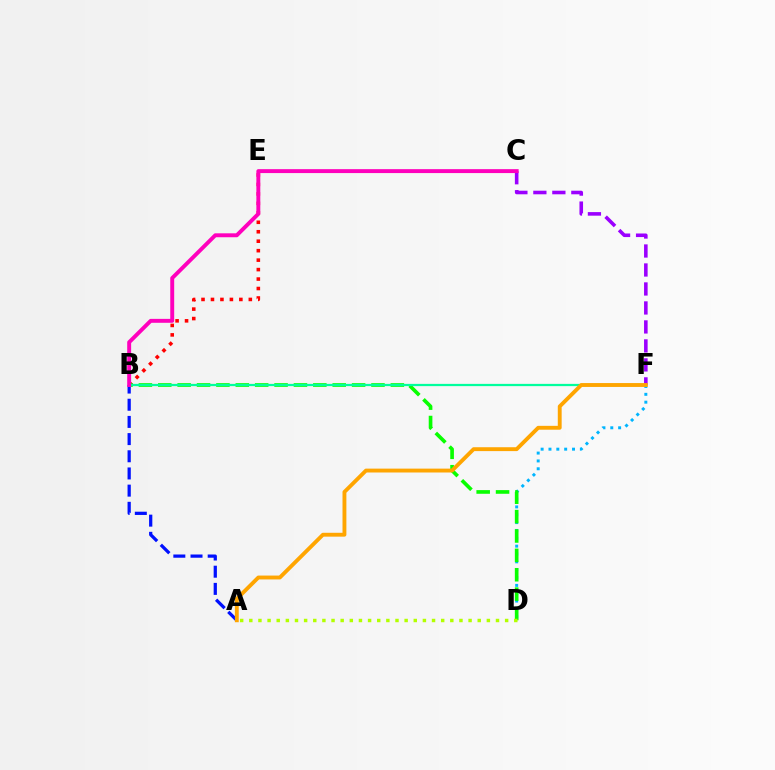{('A', 'B'): [{'color': '#0010ff', 'line_style': 'dashed', 'thickness': 2.33}], ('B', 'E'): [{'color': '#ff0000', 'line_style': 'dotted', 'thickness': 2.57}], ('D', 'F'): [{'color': '#00b5ff', 'line_style': 'dotted', 'thickness': 2.13}], ('B', 'D'): [{'color': '#08ff00', 'line_style': 'dashed', 'thickness': 2.63}], ('A', 'D'): [{'color': '#b3ff00', 'line_style': 'dotted', 'thickness': 2.48}], ('B', 'F'): [{'color': '#00ff9d', 'line_style': 'solid', 'thickness': 1.62}], ('C', 'F'): [{'color': '#9b00ff', 'line_style': 'dashed', 'thickness': 2.58}], ('A', 'F'): [{'color': '#ffa500', 'line_style': 'solid', 'thickness': 2.79}], ('B', 'C'): [{'color': '#ff00bd', 'line_style': 'solid', 'thickness': 2.82}]}